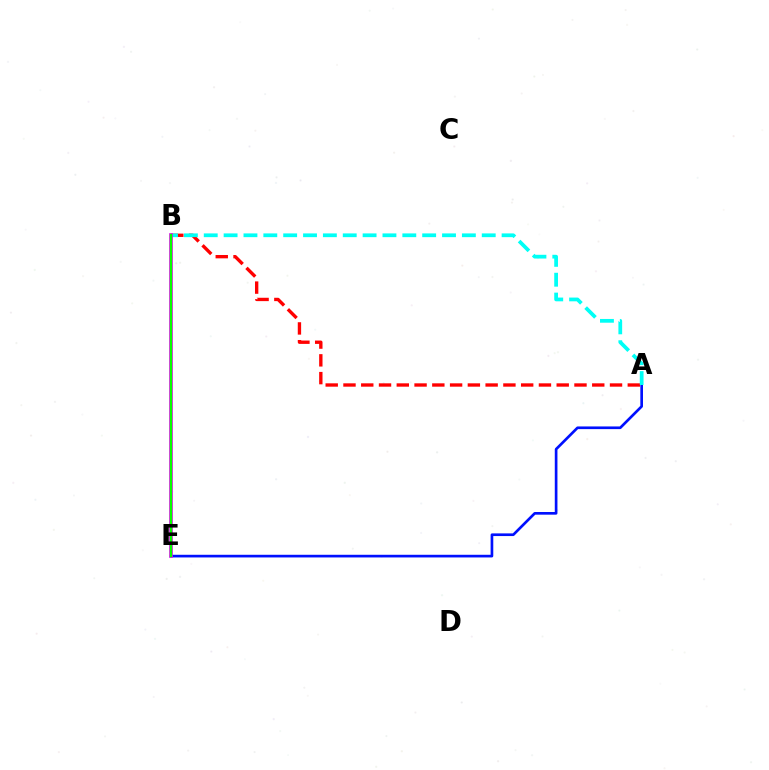{('A', 'E'): [{'color': '#0010ff', 'line_style': 'solid', 'thickness': 1.92}], ('B', 'E'): [{'color': '#fcf500', 'line_style': 'dashed', 'thickness': 1.53}, {'color': '#ee00ff', 'line_style': 'solid', 'thickness': 2.64}, {'color': '#08ff00', 'line_style': 'solid', 'thickness': 1.69}], ('A', 'B'): [{'color': '#ff0000', 'line_style': 'dashed', 'thickness': 2.41}, {'color': '#00fff6', 'line_style': 'dashed', 'thickness': 2.7}]}